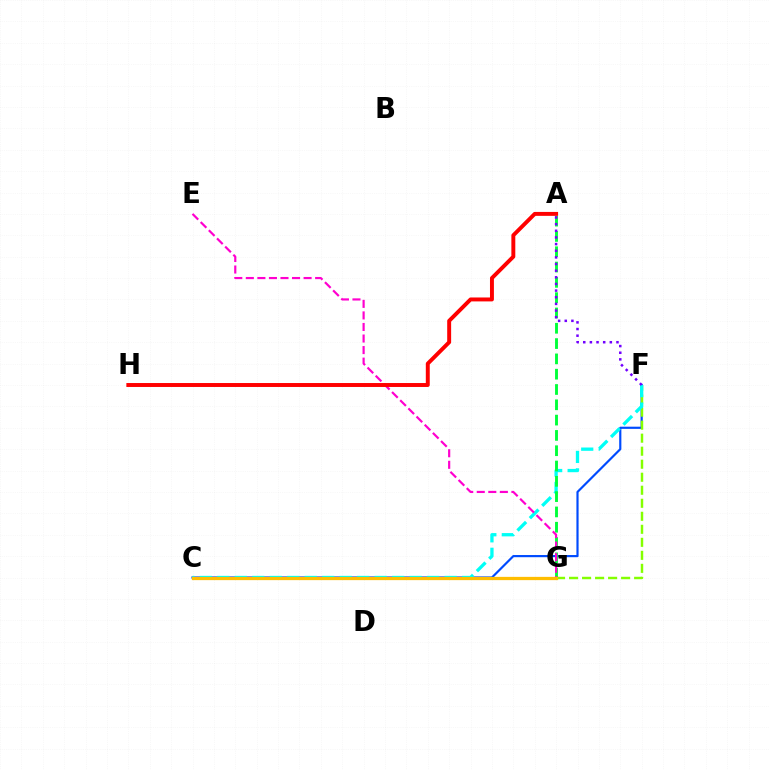{('C', 'F'): [{'color': '#004bff', 'line_style': 'solid', 'thickness': 1.57}, {'color': '#00fff6', 'line_style': 'dashed', 'thickness': 2.38}], ('F', 'G'): [{'color': '#84ff00', 'line_style': 'dashed', 'thickness': 1.77}], ('A', 'G'): [{'color': '#00ff39', 'line_style': 'dashed', 'thickness': 2.08}], ('E', 'G'): [{'color': '#ff00cf', 'line_style': 'dashed', 'thickness': 1.57}], ('C', 'G'): [{'color': '#ffbd00', 'line_style': 'solid', 'thickness': 2.35}], ('A', 'H'): [{'color': '#ff0000', 'line_style': 'solid', 'thickness': 2.83}], ('A', 'F'): [{'color': '#7200ff', 'line_style': 'dotted', 'thickness': 1.81}]}